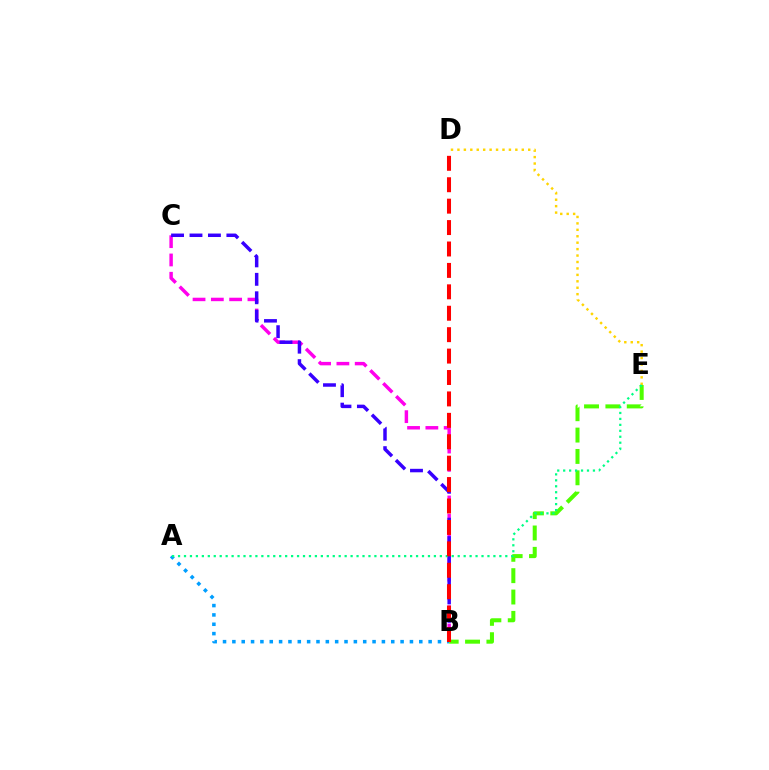{('B', 'C'): [{'color': '#ff00ed', 'line_style': 'dashed', 'thickness': 2.49}, {'color': '#3700ff', 'line_style': 'dashed', 'thickness': 2.5}], ('D', 'E'): [{'color': '#ffd500', 'line_style': 'dotted', 'thickness': 1.75}], ('A', 'B'): [{'color': '#009eff', 'line_style': 'dotted', 'thickness': 2.54}], ('B', 'E'): [{'color': '#4fff00', 'line_style': 'dashed', 'thickness': 2.9}], ('A', 'E'): [{'color': '#00ff86', 'line_style': 'dotted', 'thickness': 1.62}], ('B', 'D'): [{'color': '#ff0000', 'line_style': 'dashed', 'thickness': 2.91}]}